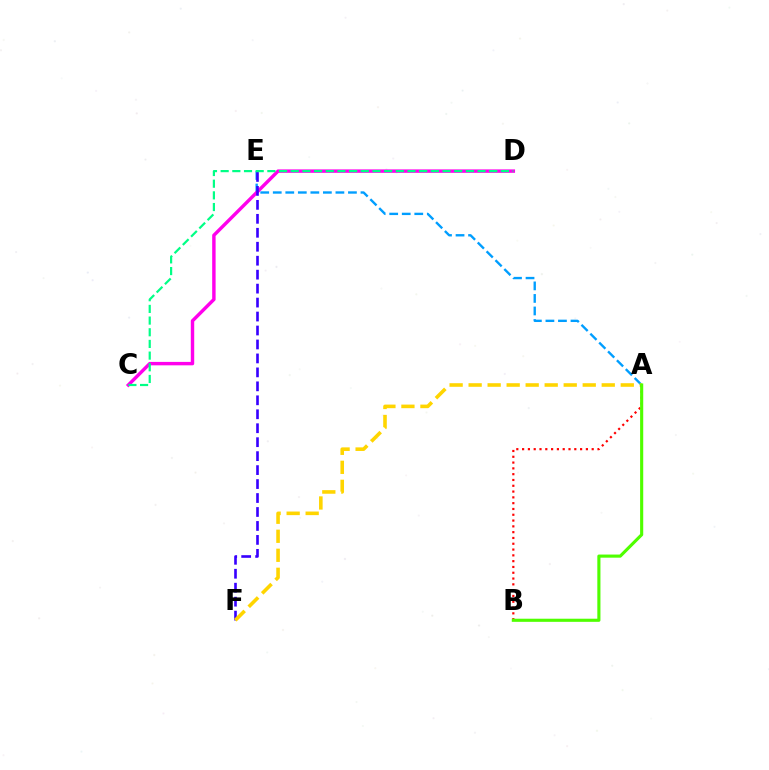{('A', 'E'): [{'color': '#009eff', 'line_style': 'dashed', 'thickness': 1.7}], ('C', 'D'): [{'color': '#ff00ed', 'line_style': 'solid', 'thickness': 2.47}, {'color': '#00ff86', 'line_style': 'dashed', 'thickness': 1.59}], ('E', 'F'): [{'color': '#3700ff', 'line_style': 'dashed', 'thickness': 1.9}], ('A', 'F'): [{'color': '#ffd500', 'line_style': 'dashed', 'thickness': 2.58}], ('A', 'B'): [{'color': '#ff0000', 'line_style': 'dotted', 'thickness': 1.58}, {'color': '#4fff00', 'line_style': 'solid', 'thickness': 2.25}]}